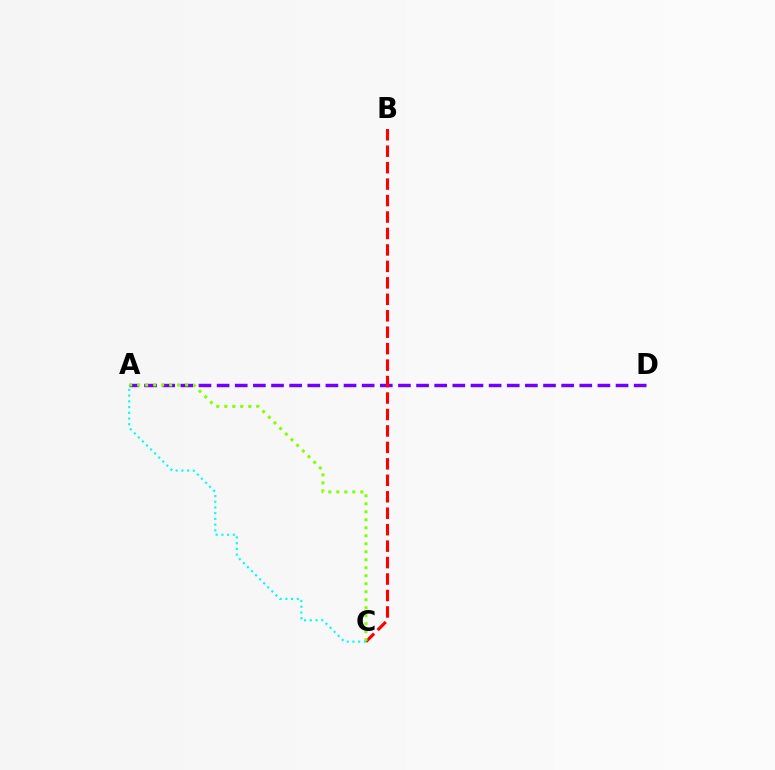{('A', 'D'): [{'color': '#7200ff', 'line_style': 'dashed', 'thickness': 2.46}], ('B', 'C'): [{'color': '#ff0000', 'line_style': 'dashed', 'thickness': 2.24}], ('A', 'C'): [{'color': '#84ff00', 'line_style': 'dotted', 'thickness': 2.17}, {'color': '#00fff6', 'line_style': 'dotted', 'thickness': 1.55}]}